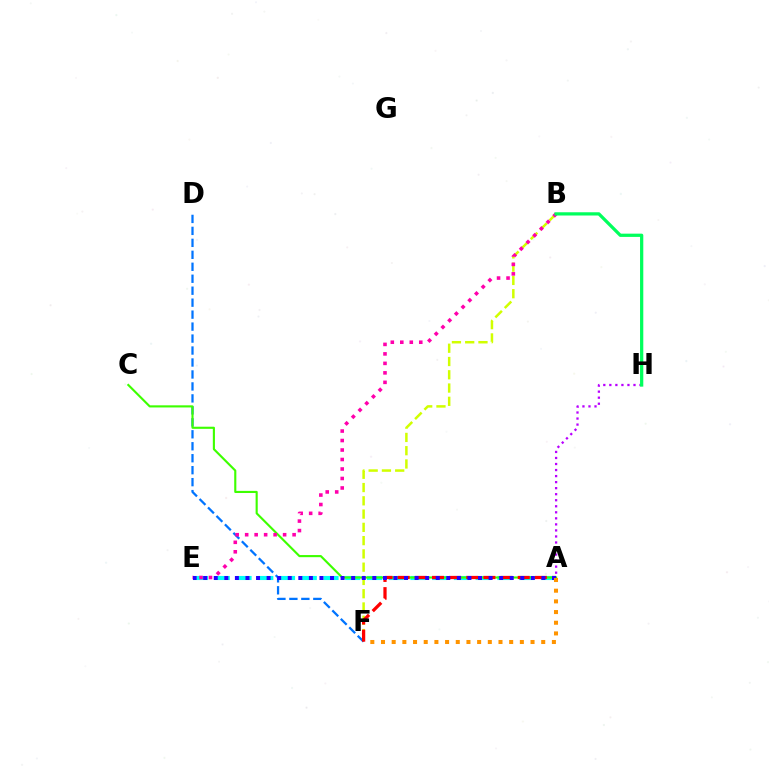{('D', 'F'): [{'color': '#0074ff', 'line_style': 'dashed', 'thickness': 1.63}], ('A', 'E'): [{'color': '#00fff6', 'line_style': 'dashed', 'thickness': 2.95}, {'color': '#2500ff', 'line_style': 'dotted', 'thickness': 2.87}], ('A', 'C'): [{'color': '#3dff00', 'line_style': 'solid', 'thickness': 1.53}], ('B', 'F'): [{'color': '#d1ff00', 'line_style': 'dashed', 'thickness': 1.8}], ('A', 'F'): [{'color': '#ff0000', 'line_style': 'dashed', 'thickness': 2.33}, {'color': '#ff9400', 'line_style': 'dotted', 'thickness': 2.9}], ('A', 'H'): [{'color': '#b900ff', 'line_style': 'dotted', 'thickness': 1.64}], ('B', 'E'): [{'color': '#ff00ac', 'line_style': 'dotted', 'thickness': 2.58}], ('B', 'H'): [{'color': '#00ff5c', 'line_style': 'solid', 'thickness': 2.34}]}